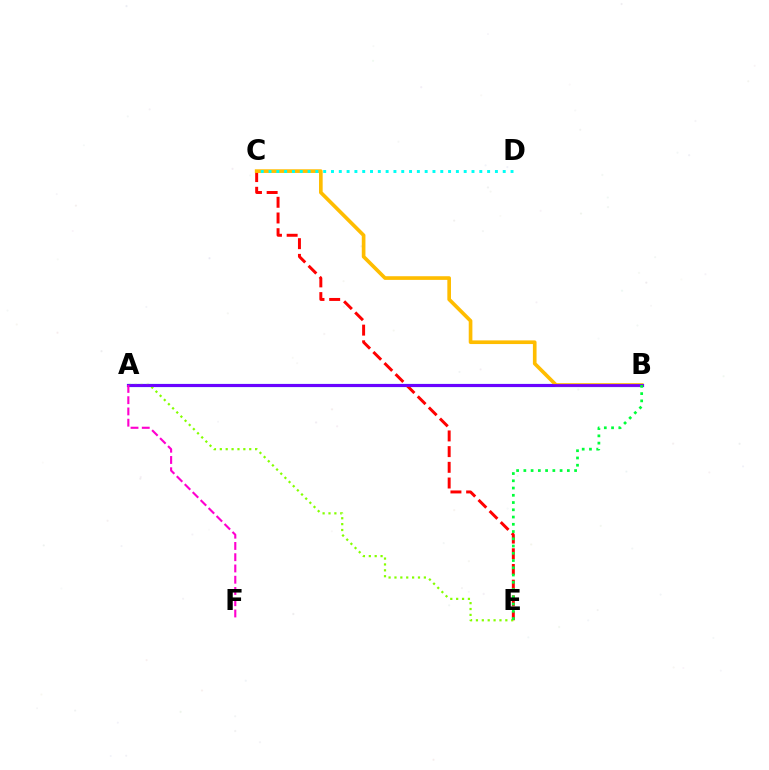{('A', 'B'): [{'color': '#004bff', 'line_style': 'solid', 'thickness': 2.29}, {'color': '#7200ff', 'line_style': 'solid', 'thickness': 2.01}], ('C', 'E'): [{'color': '#ff0000', 'line_style': 'dashed', 'thickness': 2.13}], ('B', 'C'): [{'color': '#ffbd00', 'line_style': 'solid', 'thickness': 2.63}], ('A', 'E'): [{'color': '#84ff00', 'line_style': 'dotted', 'thickness': 1.6}], ('B', 'E'): [{'color': '#00ff39', 'line_style': 'dotted', 'thickness': 1.97}], ('C', 'D'): [{'color': '#00fff6', 'line_style': 'dotted', 'thickness': 2.12}], ('A', 'F'): [{'color': '#ff00cf', 'line_style': 'dashed', 'thickness': 1.53}]}